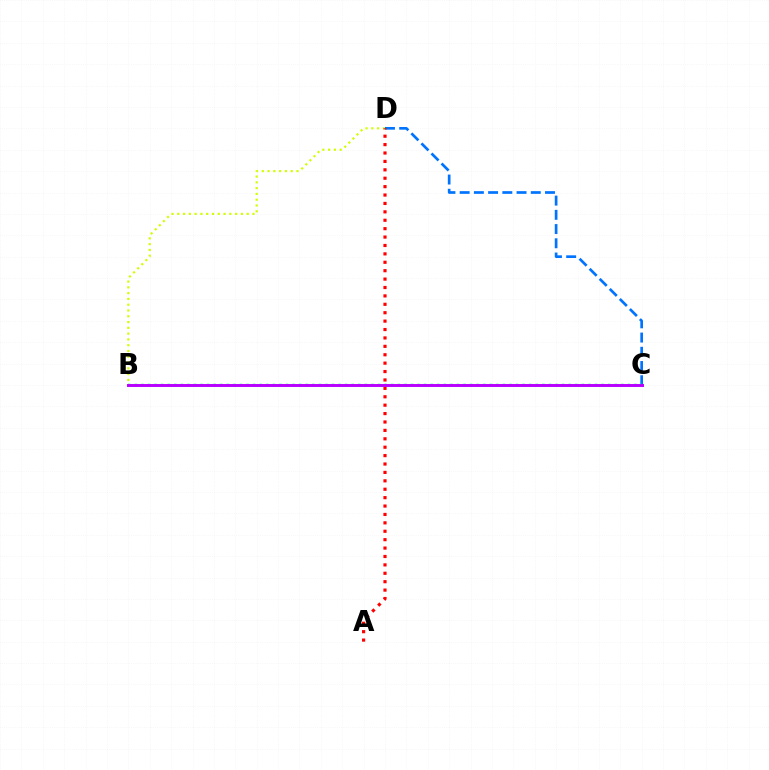{('B', 'D'): [{'color': '#d1ff00', 'line_style': 'dotted', 'thickness': 1.57}], ('C', 'D'): [{'color': '#0074ff', 'line_style': 'dashed', 'thickness': 1.93}], ('B', 'C'): [{'color': '#00ff5c', 'line_style': 'dotted', 'thickness': 1.79}, {'color': '#b900ff', 'line_style': 'solid', 'thickness': 2.11}], ('A', 'D'): [{'color': '#ff0000', 'line_style': 'dotted', 'thickness': 2.28}]}